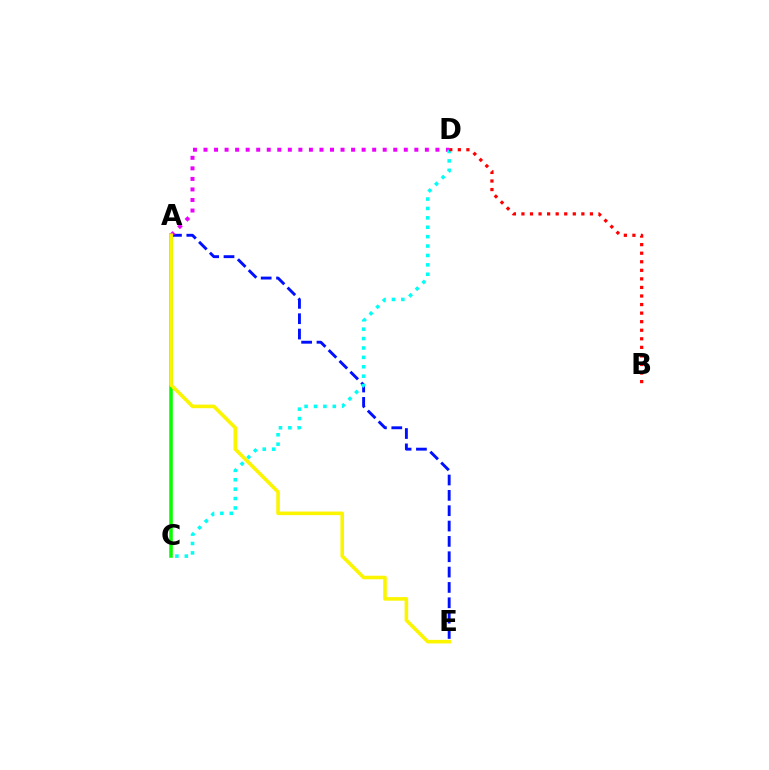{('A', 'E'): [{'color': '#0010ff', 'line_style': 'dashed', 'thickness': 2.08}, {'color': '#fcf500', 'line_style': 'solid', 'thickness': 2.57}], ('A', 'C'): [{'color': '#08ff00', 'line_style': 'solid', 'thickness': 2.55}], ('A', 'D'): [{'color': '#ee00ff', 'line_style': 'dotted', 'thickness': 2.86}], ('C', 'D'): [{'color': '#00fff6', 'line_style': 'dotted', 'thickness': 2.55}], ('B', 'D'): [{'color': '#ff0000', 'line_style': 'dotted', 'thickness': 2.33}]}